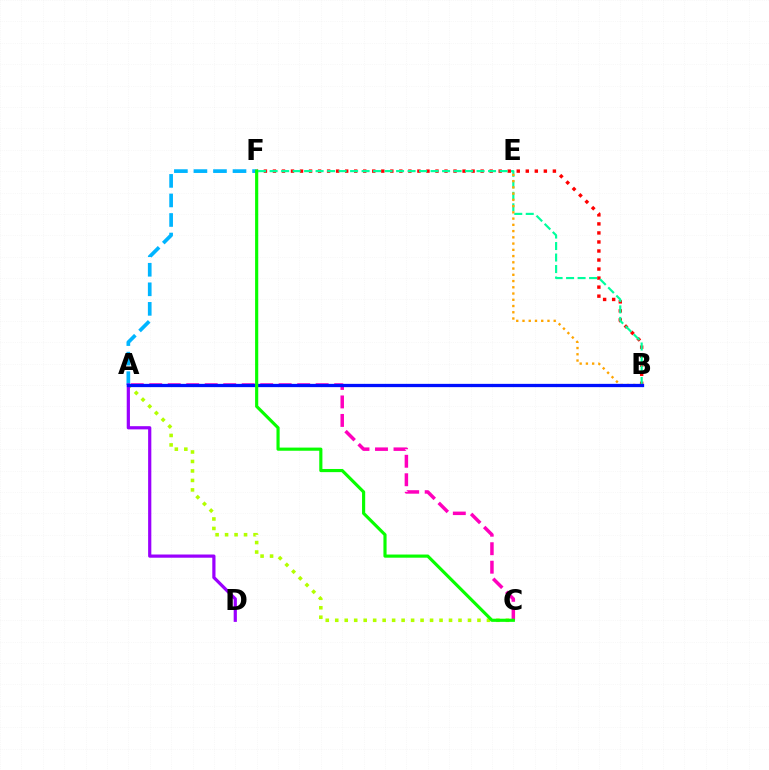{('B', 'F'): [{'color': '#ff0000', 'line_style': 'dotted', 'thickness': 2.45}, {'color': '#00ff9d', 'line_style': 'dashed', 'thickness': 1.56}], ('A', 'F'): [{'color': '#00b5ff', 'line_style': 'dashed', 'thickness': 2.66}], ('B', 'E'): [{'color': '#ffa500', 'line_style': 'dotted', 'thickness': 1.7}], ('A', 'C'): [{'color': '#b3ff00', 'line_style': 'dotted', 'thickness': 2.58}, {'color': '#ff00bd', 'line_style': 'dashed', 'thickness': 2.51}], ('A', 'D'): [{'color': '#9b00ff', 'line_style': 'solid', 'thickness': 2.31}], ('A', 'B'): [{'color': '#0010ff', 'line_style': 'solid', 'thickness': 2.36}], ('C', 'F'): [{'color': '#08ff00', 'line_style': 'solid', 'thickness': 2.27}]}